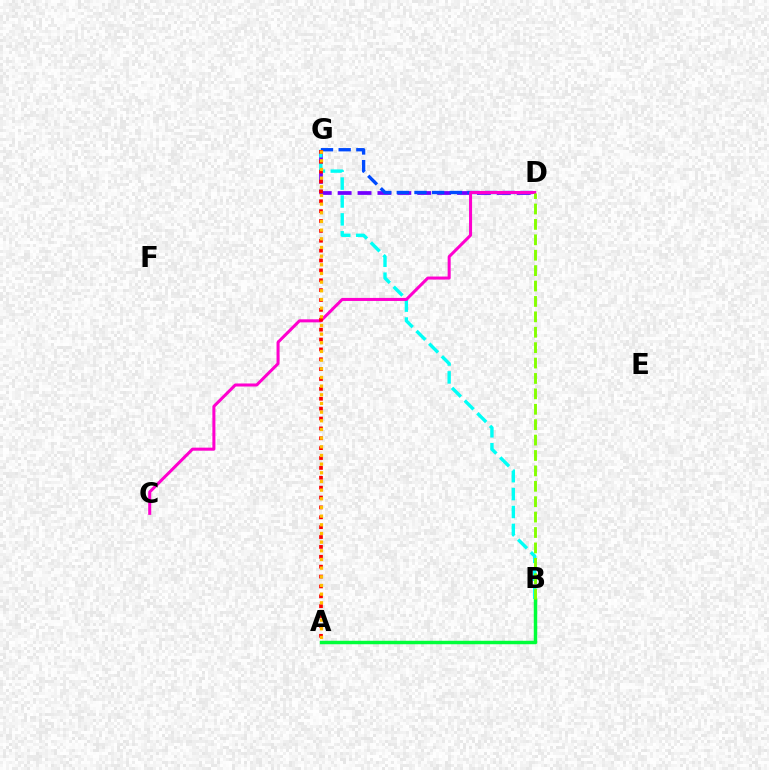{('D', 'G'): [{'color': '#7200ff', 'line_style': 'dashed', 'thickness': 2.7}, {'color': '#004bff', 'line_style': 'dashed', 'thickness': 2.4}], ('B', 'G'): [{'color': '#00fff6', 'line_style': 'dashed', 'thickness': 2.43}], ('A', 'B'): [{'color': '#00ff39', 'line_style': 'solid', 'thickness': 2.49}], ('C', 'D'): [{'color': '#ff00cf', 'line_style': 'solid', 'thickness': 2.18}], ('A', 'G'): [{'color': '#ff0000', 'line_style': 'dotted', 'thickness': 2.68}, {'color': '#ffbd00', 'line_style': 'dotted', 'thickness': 2.35}], ('B', 'D'): [{'color': '#84ff00', 'line_style': 'dashed', 'thickness': 2.09}]}